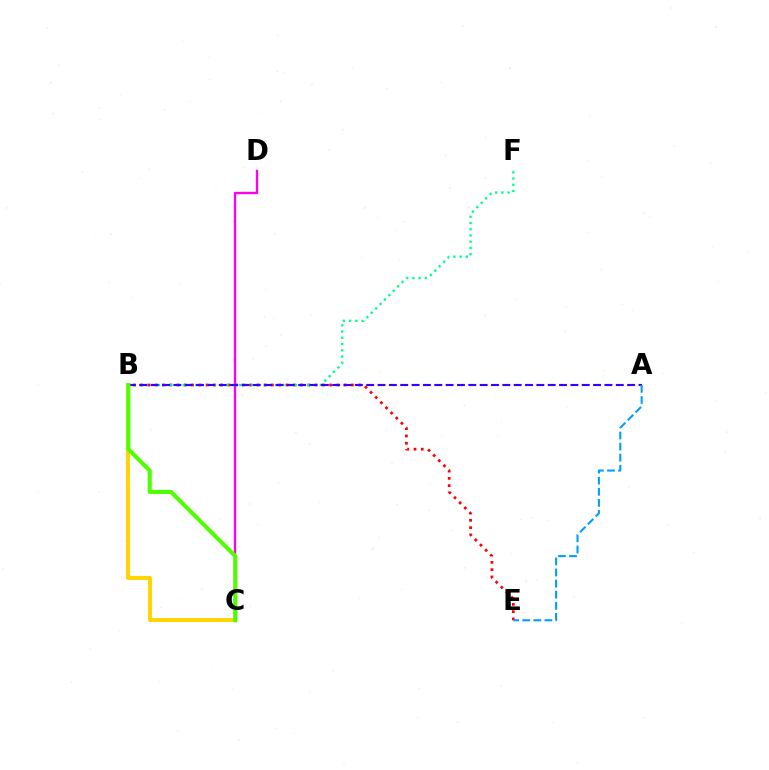{('C', 'D'): [{'color': '#ff00ed', 'line_style': 'solid', 'thickness': 1.7}], ('B', 'E'): [{'color': '#ff0000', 'line_style': 'dotted', 'thickness': 1.97}], ('B', 'C'): [{'color': '#ffd500', 'line_style': 'solid', 'thickness': 2.85}, {'color': '#4fff00', 'line_style': 'solid', 'thickness': 2.94}], ('B', 'F'): [{'color': '#00ff86', 'line_style': 'dotted', 'thickness': 1.69}], ('A', 'B'): [{'color': '#3700ff', 'line_style': 'dashed', 'thickness': 1.54}], ('A', 'E'): [{'color': '#009eff', 'line_style': 'dashed', 'thickness': 1.51}]}